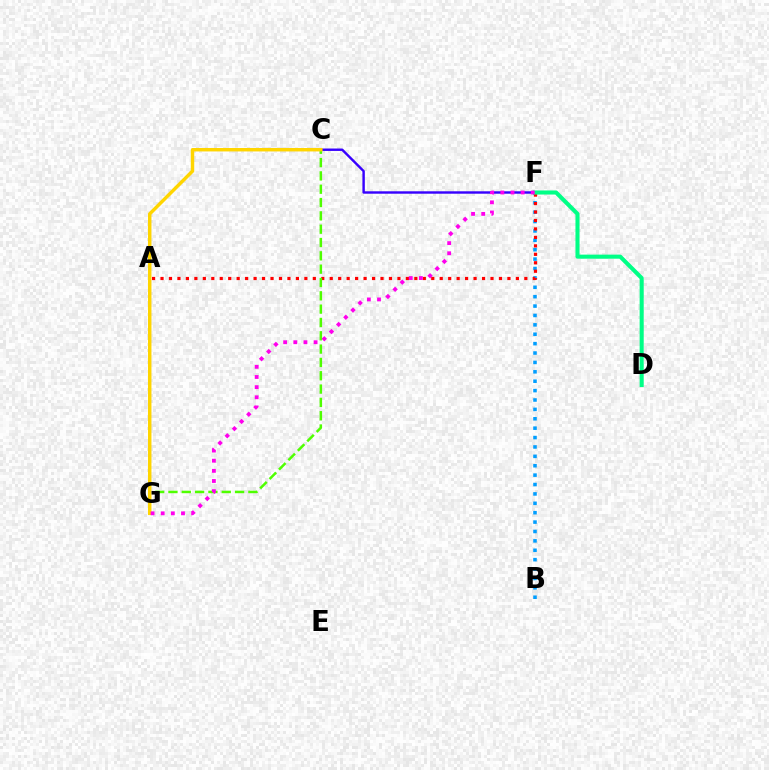{('C', 'F'): [{'color': '#3700ff', 'line_style': 'solid', 'thickness': 1.74}], ('B', 'F'): [{'color': '#009eff', 'line_style': 'dotted', 'thickness': 2.55}], ('A', 'F'): [{'color': '#ff0000', 'line_style': 'dotted', 'thickness': 2.3}], ('C', 'G'): [{'color': '#4fff00', 'line_style': 'dashed', 'thickness': 1.81}, {'color': '#ffd500', 'line_style': 'solid', 'thickness': 2.48}], ('D', 'F'): [{'color': '#00ff86', 'line_style': 'solid', 'thickness': 2.93}], ('F', 'G'): [{'color': '#ff00ed', 'line_style': 'dotted', 'thickness': 2.76}]}